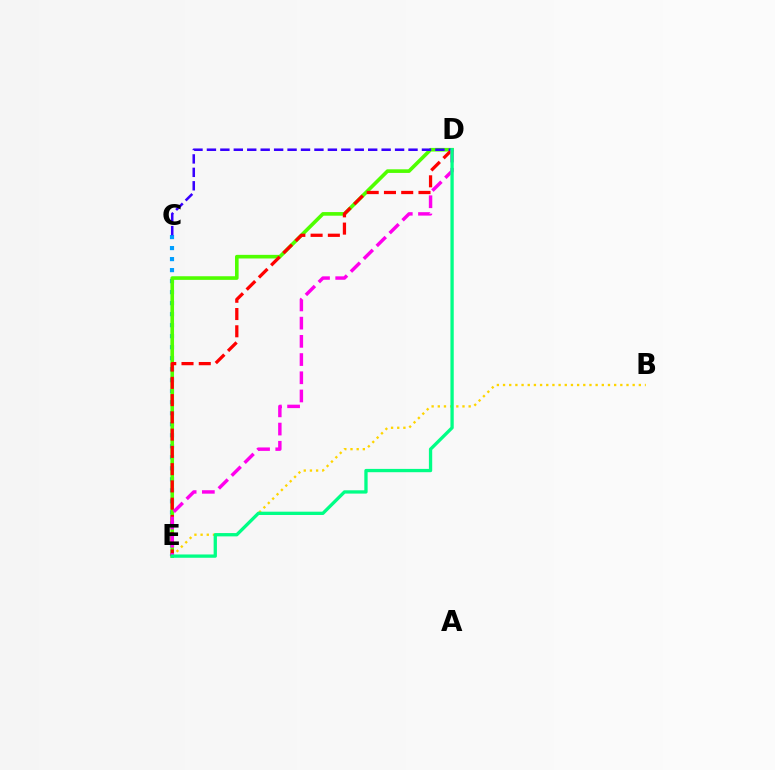{('C', 'E'): [{'color': '#009eff', 'line_style': 'dotted', 'thickness': 2.99}], ('D', 'E'): [{'color': '#4fff00', 'line_style': 'solid', 'thickness': 2.61}, {'color': '#ff0000', 'line_style': 'dashed', 'thickness': 2.34}, {'color': '#ff00ed', 'line_style': 'dashed', 'thickness': 2.47}, {'color': '#00ff86', 'line_style': 'solid', 'thickness': 2.38}], ('B', 'E'): [{'color': '#ffd500', 'line_style': 'dotted', 'thickness': 1.68}], ('C', 'D'): [{'color': '#3700ff', 'line_style': 'dashed', 'thickness': 1.83}]}